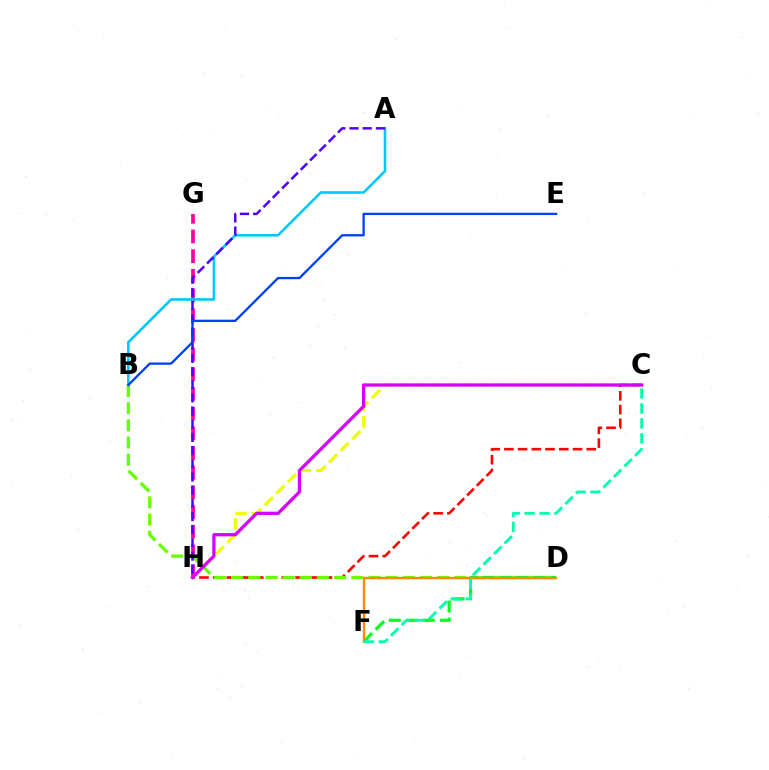{('G', 'H'): [{'color': '#ff00a0', 'line_style': 'dashed', 'thickness': 2.67}], ('C', 'H'): [{'color': '#eeff00', 'line_style': 'dashed', 'thickness': 2.23}, {'color': '#ff0000', 'line_style': 'dashed', 'thickness': 1.86}, {'color': '#d600ff', 'line_style': 'solid', 'thickness': 2.35}], ('A', 'B'): [{'color': '#00c7ff', 'line_style': 'solid', 'thickness': 1.86}], ('B', 'D'): [{'color': '#66ff00', 'line_style': 'dashed', 'thickness': 2.33}], ('A', 'H'): [{'color': '#4f00ff', 'line_style': 'dashed', 'thickness': 1.79}], ('D', 'F'): [{'color': '#00ff27', 'line_style': 'dashed', 'thickness': 2.32}, {'color': '#ff8800', 'line_style': 'solid', 'thickness': 1.71}], ('C', 'F'): [{'color': '#00ffaf', 'line_style': 'dashed', 'thickness': 2.03}], ('B', 'E'): [{'color': '#003fff', 'line_style': 'solid', 'thickness': 1.65}]}